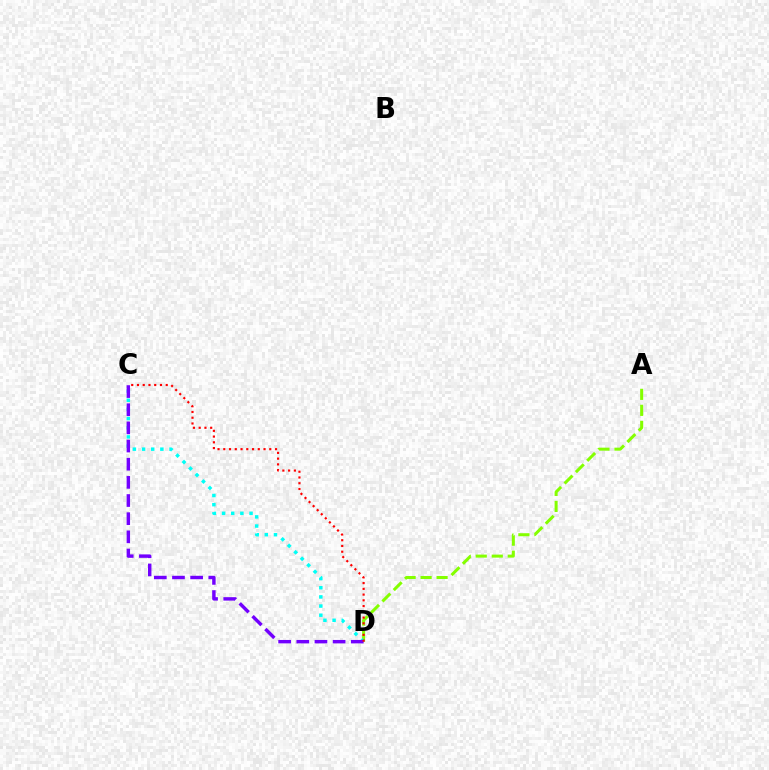{('A', 'D'): [{'color': '#84ff00', 'line_style': 'dashed', 'thickness': 2.17}], ('C', 'D'): [{'color': '#00fff6', 'line_style': 'dotted', 'thickness': 2.49}, {'color': '#7200ff', 'line_style': 'dashed', 'thickness': 2.47}, {'color': '#ff0000', 'line_style': 'dotted', 'thickness': 1.56}]}